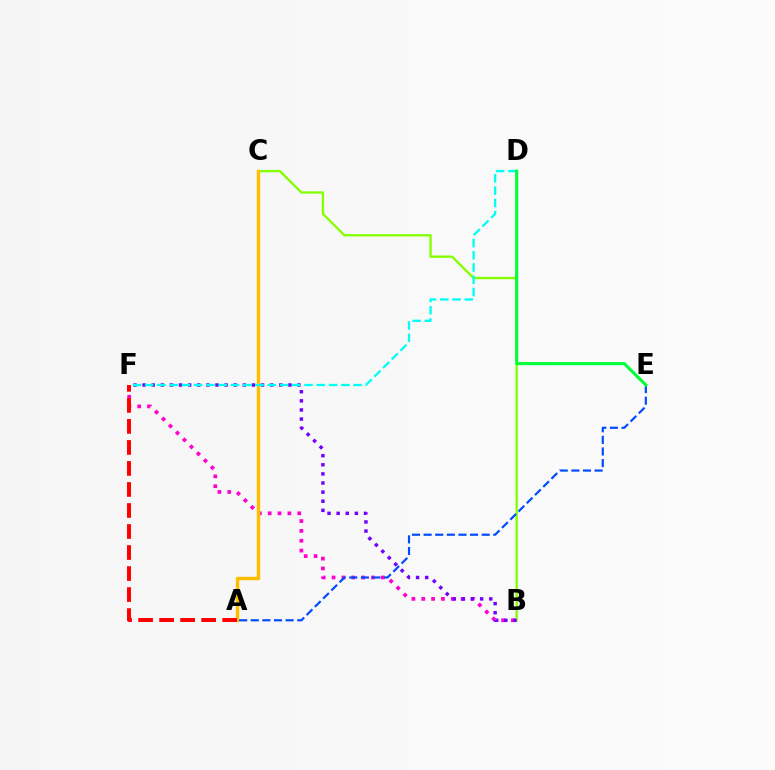{('B', 'F'): [{'color': '#ff00cf', 'line_style': 'dotted', 'thickness': 2.68}, {'color': '#7200ff', 'line_style': 'dotted', 'thickness': 2.48}], ('B', 'C'): [{'color': '#84ff00', 'line_style': 'solid', 'thickness': 1.67}], ('A', 'C'): [{'color': '#ffbd00', 'line_style': 'solid', 'thickness': 2.45}], ('D', 'F'): [{'color': '#00fff6', 'line_style': 'dashed', 'thickness': 1.67}], ('A', 'E'): [{'color': '#004bff', 'line_style': 'dashed', 'thickness': 1.58}], ('A', 'F'): [{'color': '#ff0000', 'line_style': 'dashed', 'thickness': 2.86}], ('D', 'E'): [{'color': '#00ff39', 'line_style': 'solid', 'thickness': 2.23}]}